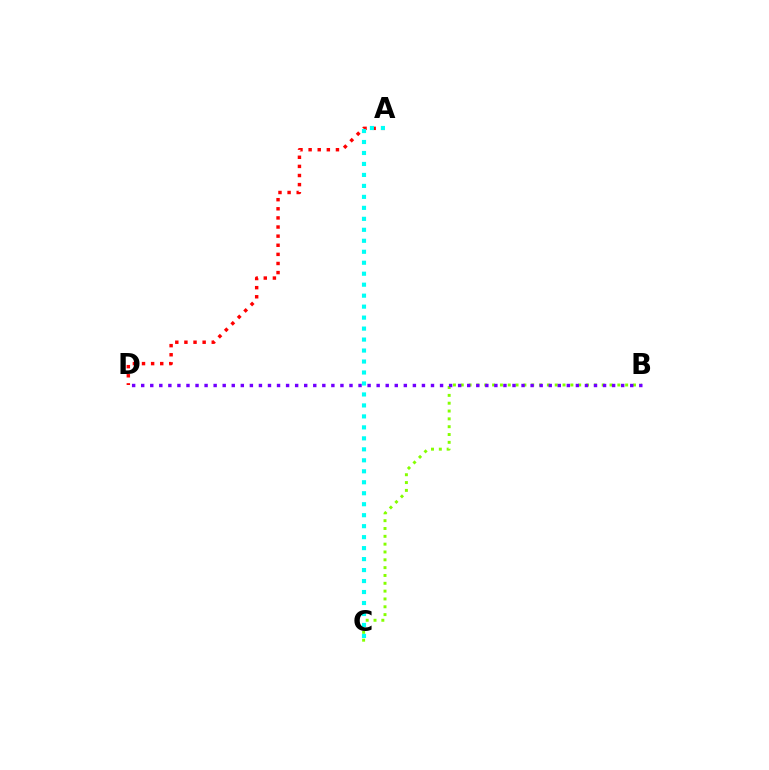{('B', 'C'): [{'color': '#84ff00', 'line_style': 'dotted', 'thickness': 2.13}], ('B', 'D'): [{'color': '#7200ff', 'line_style': 'dotted', 'thickness': 2.46}], ('A', 'D'): [{'color': '#ff0000', 'line_style': 'dotted', 'thickness': 2.48}], ('A', 'C'): [{'color': '#00fff6', 'line_style': 'dotted', 'thickness': 2.98}]}